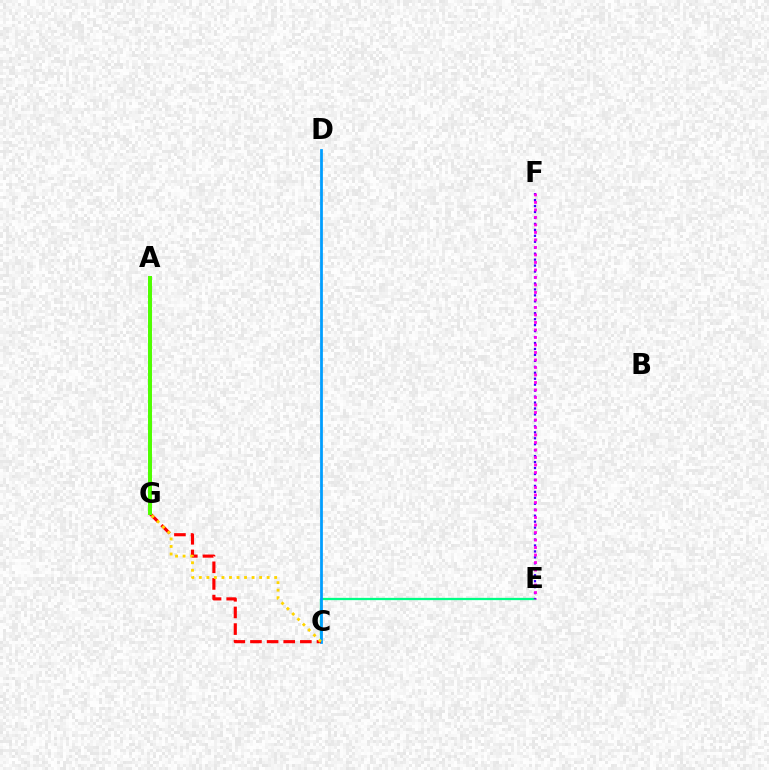{('C', 'E'): [{'color': '#00ff86', 'line_style': 'solid', 'thickness': 1.64}], ('E', 'F'): [{'color': '#3700ff', 'line_style': 'dotted', 'thickness': 1.62}, {'color': '#ff00ed', 'line_style': 'dotted', 'thickness': 2.04}], ('C', 'D'): [{'color': '#009eff', 'line_style': 'solid', 'thickness': 1.99}], ('C', 'G'): [{'color': '#ff0000', 'line_style': 'dashed', 'thickness': 2.26}, {'color': '#ffd500', 'line_style': 'dotted', 'thickness': 2.05}], ('A', 'G'): [{'color': '#4fff00', 'line_style': 'solid', 'thickness': 2.86}]}